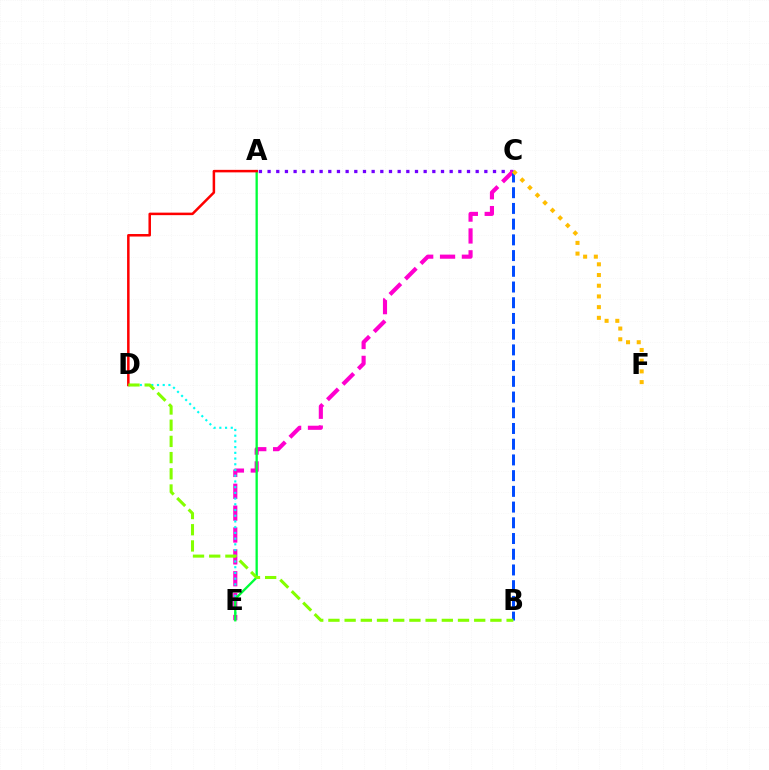{('A', 'C'): [{'color': '#7200ff', 'line_style': 'dotted', 'thickness': 2.36}], ('C', 'E'): [{'color': '#ff00cf', 'line_style': 'dashed', 'thickness': 2.97}], ('B', 'C'): [{'color': '#004bff', 'line_style': 'dashed', 'thickness': 2.14}], ('D', 'E'): [{'color': '#00fff6', 'line_style': 'dotted', 'thickness': 1.55}], ('C', 'F'): [{'color': '#ffbd00', 'line_style': 'dotted', 'thickness': 2.91}], ('A', 'E'): [{'color': '#00ff39', 'line_style': 'solid', 'thickness': 1.66}], ('A', 'D'): [{'color': '#ff0000', 'line_style': 'solid', 'thickness': 1.81}], ('B', 'D'): [{'color': '#84ff00', 'line_style': 'dashed', 'thickness': 2.2}]}